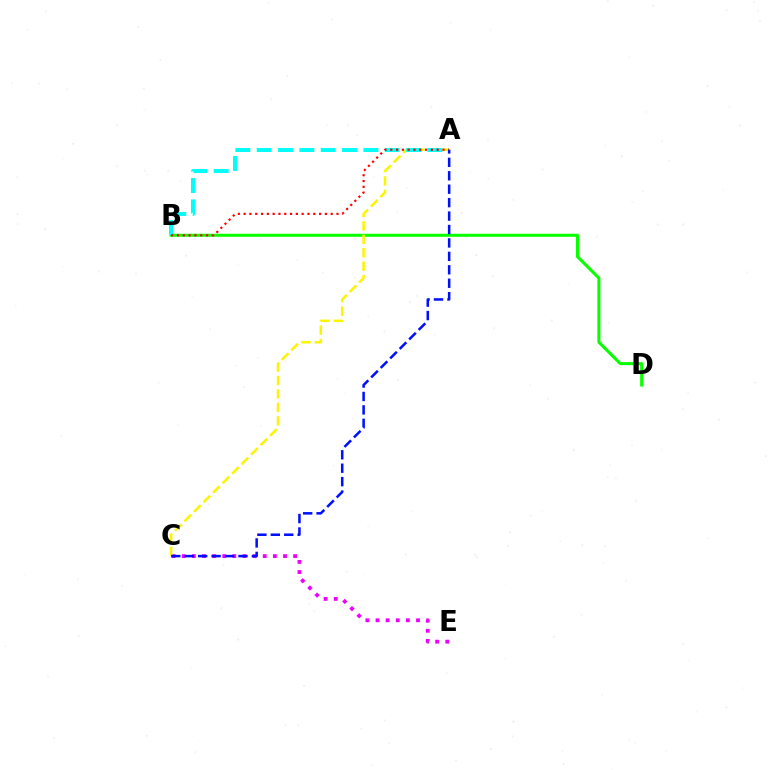{('C', 'E'): [{'color': '#ee00ff', 'line_style': 'dotted', 'thickness': 2.75}], ('B', 'D'): [{'color': '#08ff00', 'line_style': 'solid', 'thickness': 2.19}], ('A', 'C'): [{'color': '#fcf500', 'line_style': 'dashed', 'thickness': 1.83}, {'color': '#0010ff', 'line_style': 'dashed', 'thickness': 1.82}], ('A', 'B'): [{'color': '#00fff6', 'line_style': 'dashed', 'thickness': 2.9}, {'color': '#ff0000', 'line_style': 'dotted', 'thickness': 1.58}]}